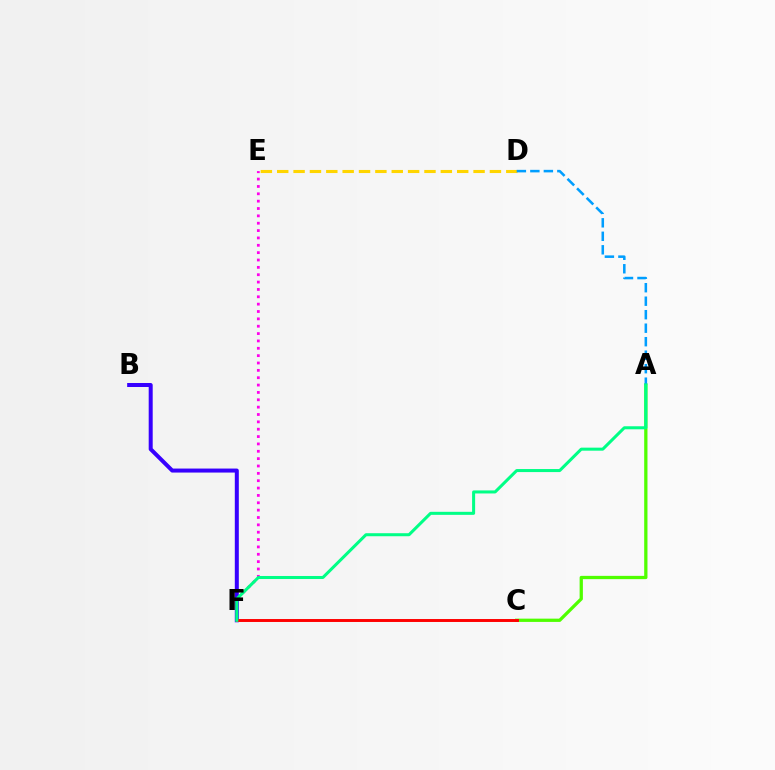{('E', 'F'): [{'color': '#ff00ed', 'line_style': 'dotted', 'thickness': 2.0}], ('D', 'E'): [{'color': '#ffd500', 'line_style': 'dashed', 'thickness': 2.22}], ('B', 'F'): [{'color': '#3700ff', 'line_style': 'solid', 'thickness': 2.88}], ('A', 'C'): [{'color': '#4fff00', 'line_style': 'solid', 'thickness': 2.36}], ('A', 'D'): [{'color': '#009eff', 'line_style': 'dashed', 'thickness': 1.83}], ('C', 'F'): [{'color': '#ff0000', 'line_style': 'solid', 'thickness': 2.11}], ('A', 'F'): [{'color': '#00ff86', 'line_style': 'solid', 'thickness': 2.18}]}